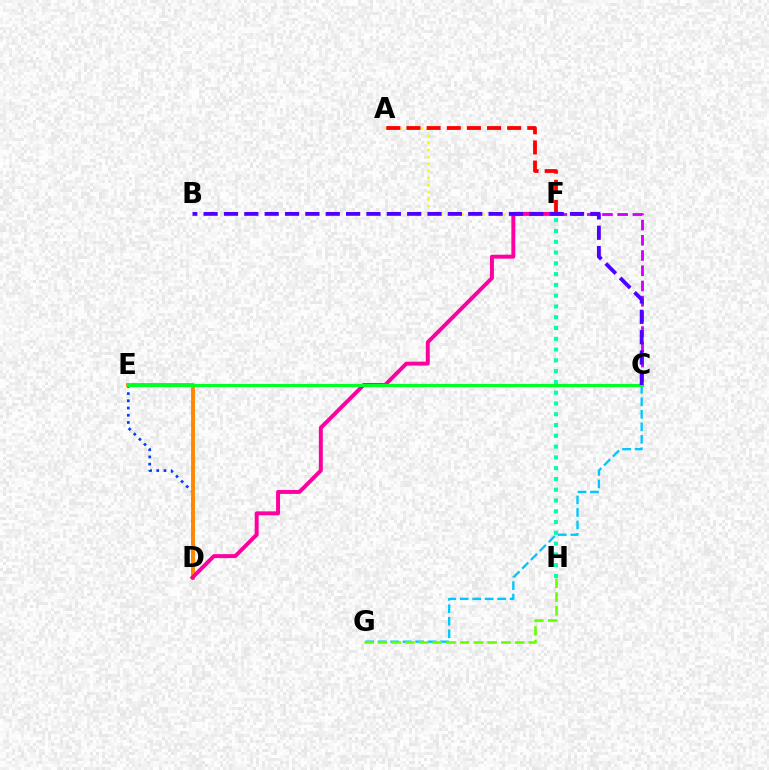{('D', 'E'): [{'color': '#003fff', 'line_style': 'dotted', 'thickness': 1.96}, {'color': '#ff8800', 'line_style': 'solid', 'thickness': 2.8}], ('C', 'G'): [{'color': '#00c7ff', 'line_style': 'dashed', 'thickness': 1.7}], ('C', 'F'): [{'color': '#d600ff', 'line_style': 'dashed', 'thickness': 2.07}], ('A', 'F'): [{'color': '#eeff00', 'line_style': 'dotted', 'thickness': 1.91}, {'color': '#ff0000', 'line_style': 'dashed', 'thickness': 2.74}], ('D', 'F'): [{'color': '#ff00a0', 'line_style': 'solid', 'thickness': 2.84}], ('F', 'H'): [{'color': '#00ffaf', 'line_style': 'dotted', 'thickness': 2.93}], ('C', 'E'): [{'color': '#00ff27', 'line_style': 'solid', 'thickness': 2.27}], ('G', 'H'): [{'color': '#66ff00', 'line_style': 'dashed', 'thickness': 1.86}], ('B', 'C'): [{'color': '#4f00ff', 'line_style': 'dashed', 'thickness': 2.77}]}